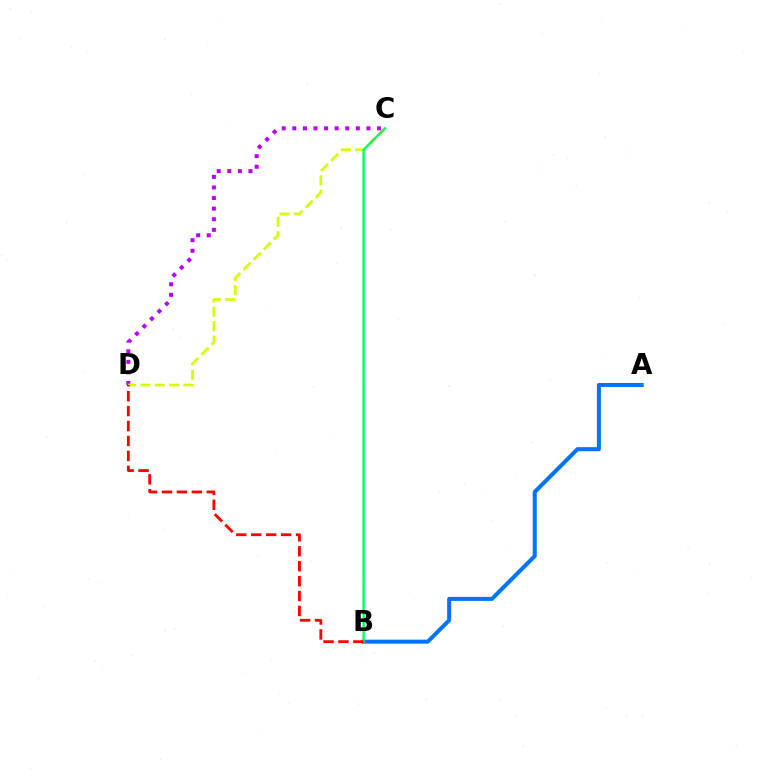{('A', 'B'): [{'color': '#0074ff', 'line_style': 'solid', 'thickness': 2.9}], ('C', 'D'): [{'color': '#b900ff', 'line_style': 'dotted', 'thickness': 2.88}, {'color': '#d1ff00', 'line_style': 'dashed', 'thickness': 1.95}], ('B', 'C'): [{'color': '#00ff5c', 'line_style': 'solid', 'thickness': 1.65}], ('B', 'D'): [{'color': '#ff0000', 'line_style': 'dashed', 'thickness': 2.03}]}